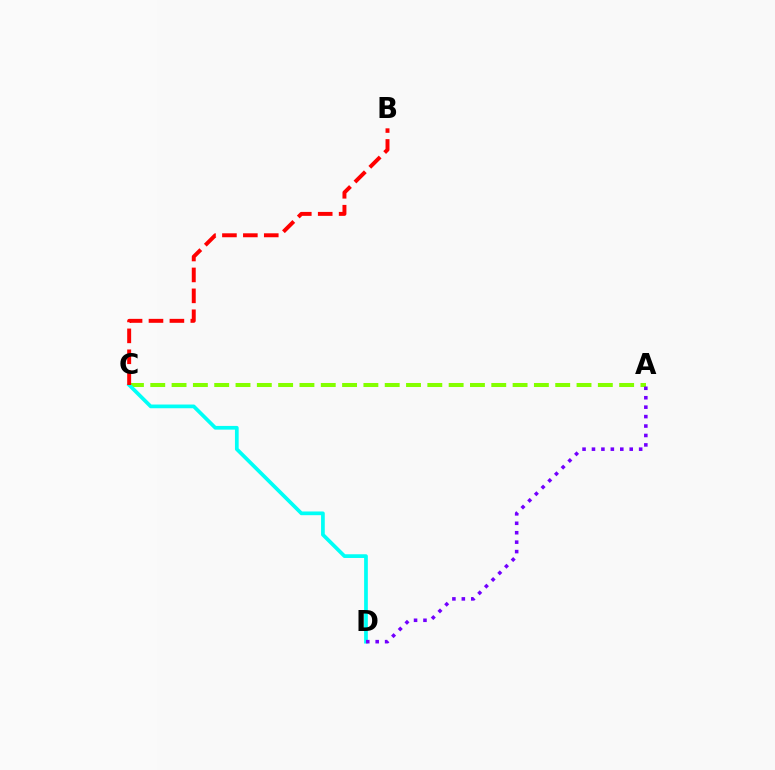{('A', 'C'): [{'color': '#84ff00', 'line_style': 'dashed', 'thickness': 2.9}], ('C', 'D'): [{'color': '#00fff6', 'line_style': 'solid', 'thickness': 2.67}], ('B', 'C'): [{'color': '#ff0000', 'line_style': 'dashed', 'thickness': 2.84}], ('A', 'D'): [{'color': '#7200ff', 'line_style': 'dotted', 'thickness': 2.56}]}